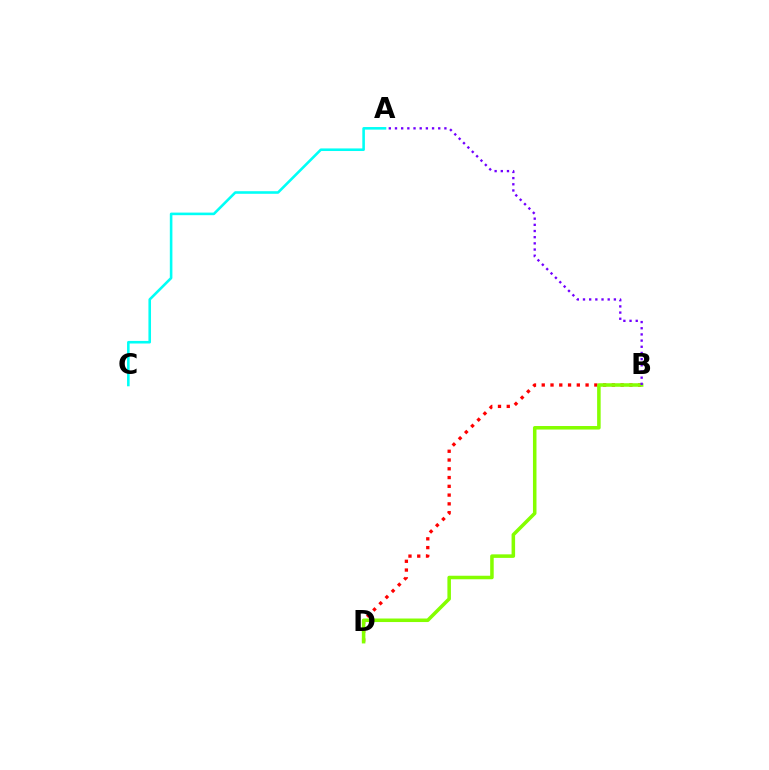{('B', 'D'): [{'color': '#ff0000', 'line_style': 'dotted', 'thickness': 2.38}, {'color': '#84ff00', 'line_style': 'solid', 'thickness': 2.54}], ('A', 'C'): [{'color': '#00fff6', 'line_style': 'solid', 'thickness': 1.86}], ('A', 'B'): [{'color': '#7200ff', 'line_style': 'dotted', 'thickness': 1.68}]}